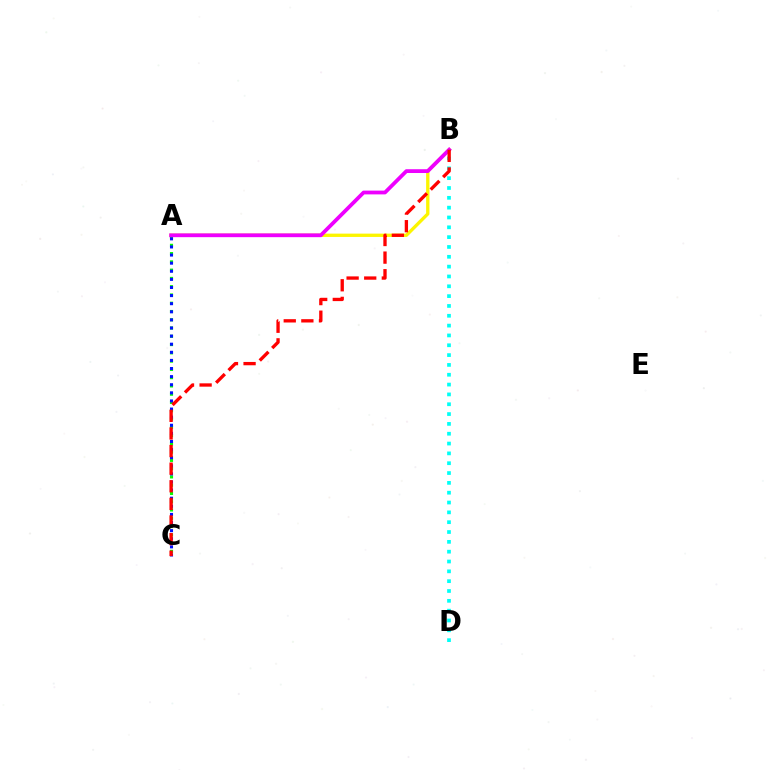{('A', 'C'): [{'color': '#08ff00', 'line_style': 'dotted', 'thickness': 2.25}, {'color': '#0010ff', 'line_style': 'dotted', 'thickness': 2.2}], ('A', 'B'): [{'color': '#fcf500', 'line_style': 'solid', 'thickness': 2.38}, {'color': '#ee00ff', 'line_style': 'solid', 'thickness': 2.72}], ('B', 'D'): [{'color': '#00fff6', 'line_style': 'dotted', 'thickness': 2.67}], ('B', 'C'): [{'color': '#ff0000', 'line_style': 'dashed', 'thickness': 2.39}]}